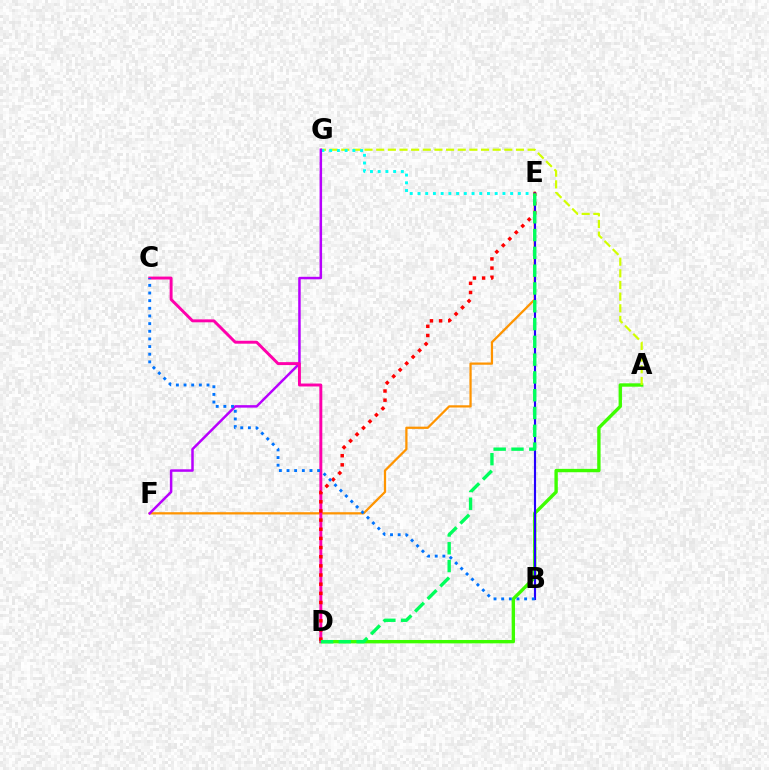{('A', 'D'): [{'color': '#3dff00', 'line_style': 'solid', 'thickness': 2.42}], ('E', 'F'): [{'color': '#ff9400', 'line_style': 'solid', 'thickness': 1.62}], ('A', 'G'): [{'color': '#d1ff00', 'line_style': 'dashed', 'thickness': 1.58}], ('E', 'G'): [{'color': '#00fff6', 'line_style': 'dotted', 'thickness': 2.1}], ('F', 'G'): [{'color': '#b900ff', 'line_style': 'solid', 'thickness': 1.8}], ('B', 'E'): [{'color': '#2500ff', 'line_style': 'solid', 'thickness': 1.53}], ('C', 'D'): [{'color': '#ff00ac', 'line_style': 'solid', 'thickness': 2.12}], ('D', 'E'): [{'color': '#ff0000', 'line_style': 'dotted', 'thickness': 2.49}, {'color': '#00ff5c', 'line_style': 'dashed', 'thickness': 2.42}], ('B', 'C'): [{'color': '#0074ff', 'line_style': 'dotted', 'thickness': 2.08}]}